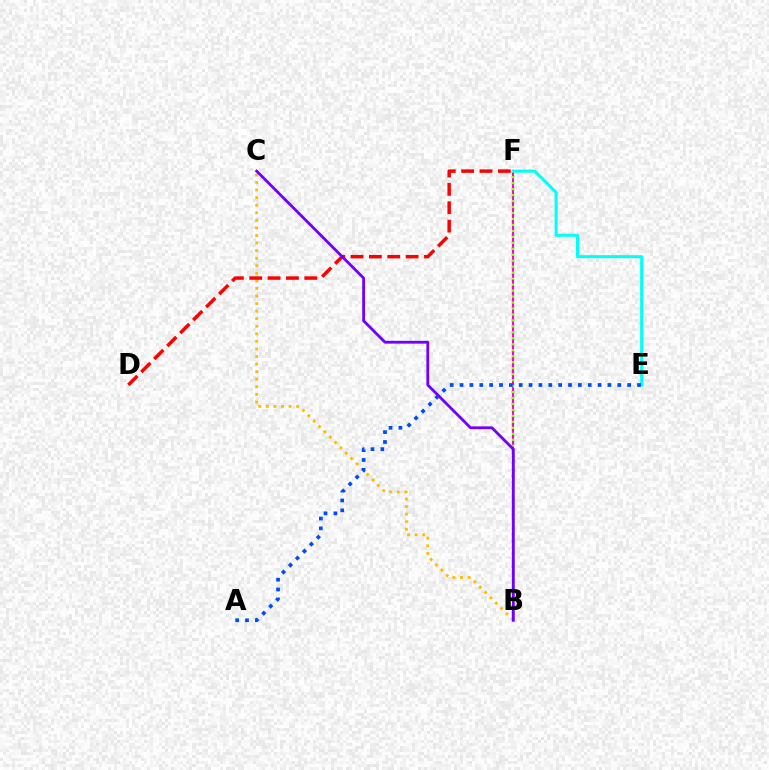{('B', 'F'): [{'color': '#00ff39', 'line_style': 'dotted', 'thickness': 1.77}, {'color': '#ff00cf', 'line_style': 'solid', 'thickness': 1.52}, {'color': '#84ff00', 'line_style': 'dotted', 'thickness': 1.62}], ('B', 'C'): [{'color': '#ffbd00', 'line_style': 'dotted', 'thickness': 2.06}, {'color': '#7200ff', 'line_style': 'solid', 'thickness': 2.02}], ('E', 'F'): [{'color': '#00fff6', 'line_style': 'solid', 'thickness': 2.18}], ('A', 'E'): [{'color': '#004bff', 'line_style': 'dotted', 'thickness': 2.68}], ('D', 'F'): [{'color': '#ff0000', 'line_style': 'dashed', 'thickness': 2.49}]}